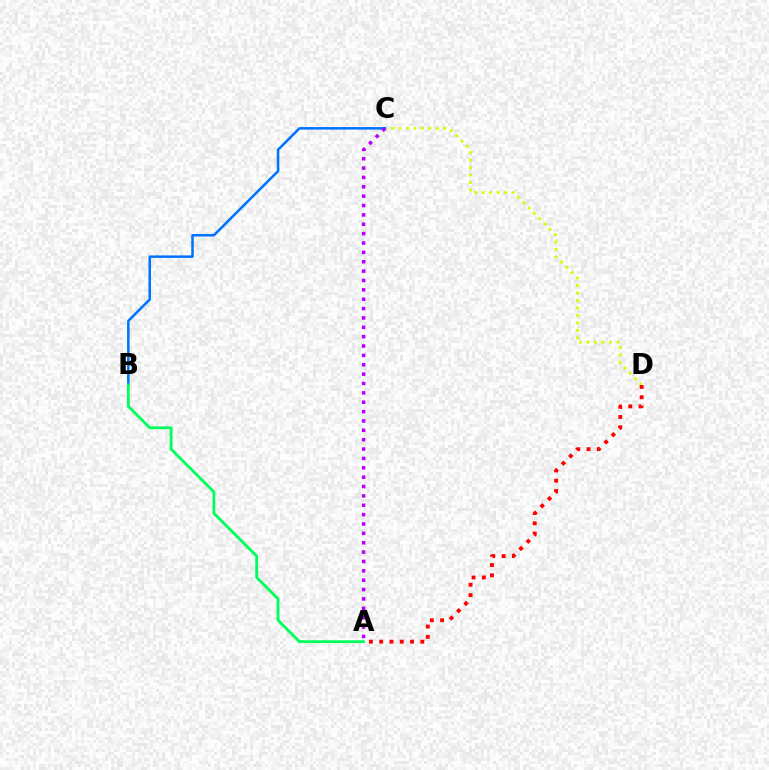{('C', 'D'): [{'color': '#d1ff00', 'line_style': 'dotted', 'thickness': 2.03}], ('B', 'C'): [{'color': '#0074ff', 'line_style': 'solid', 'thickness': 1.82}], ('A', 'B'): [{'color': '#00ff5c', 'line_style': 'solid', 'thickness': 2.02}], ('A', 'C'): [{'color': '#b900ff', 'line_style': 'dotted', 'thickness': 2.54}], ('A', 'D'): [{'color': '#ff0000', 'line_style': 'dotted', 'thickness': 2.79}]}